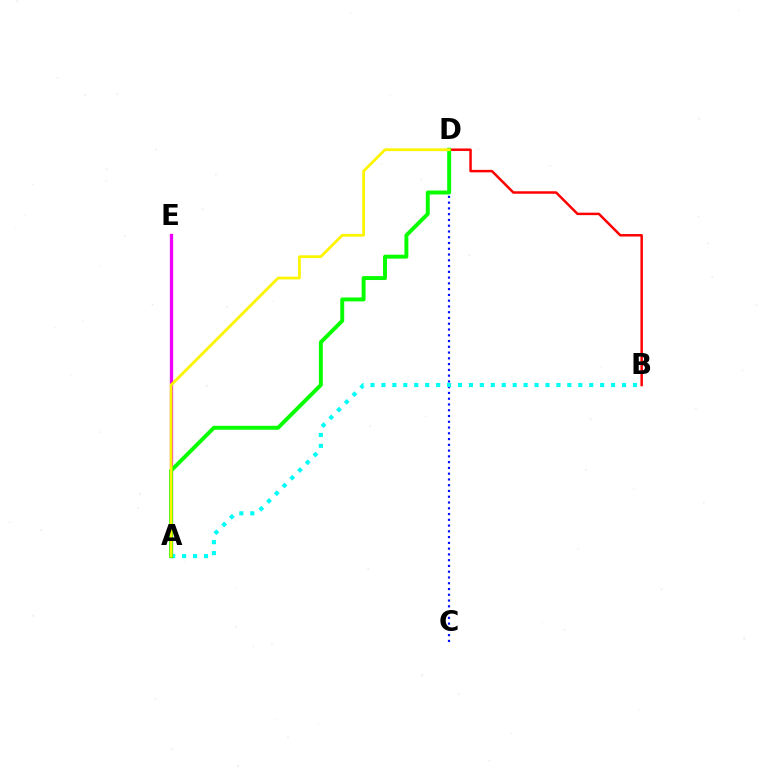{('C', 'D'): [{'color': '#0010ff', 'line_style': 'dotted', 'thickness': 1.57}], ('B', 'D'): [{'color': '#ff0000', 'line_style': 'solid', 'thickness': 1.78}], ('A', 'E'): [{'color': '#ee00ff', 'line_style': 'solid', 'thickness': 2.36}], ('A', 'B'): [{'color': '#00fff6', 'line_style': 'dotted', 'thickness': 2.97}], ('A', 'D'): [{'color': '#08ff00', 'line_style': 'solid', 'thickness': 2.83}, {'color': '#fcf500', 'line_style': 'solid', 'thickness': 1.99}]}